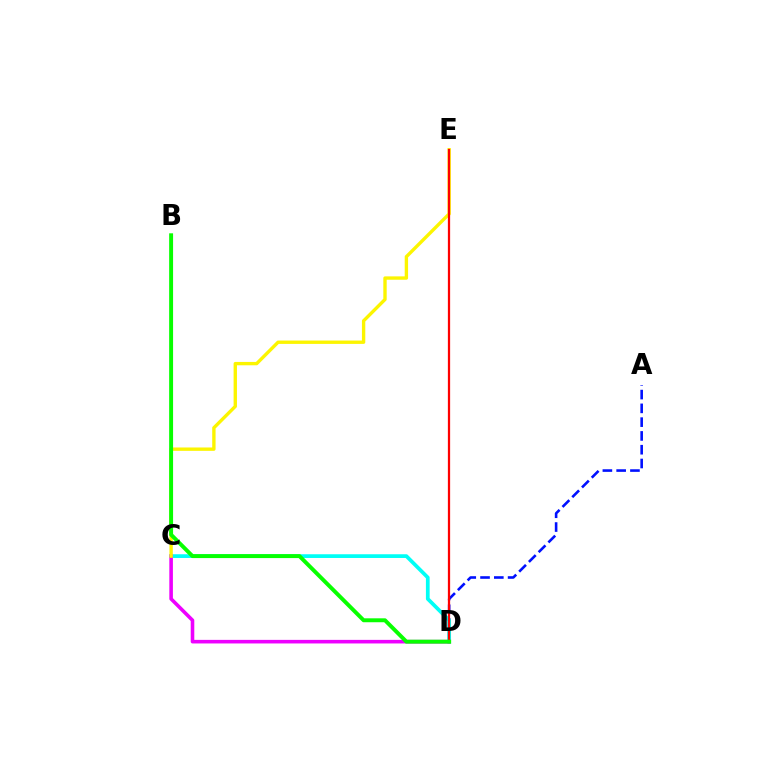{('A', 'D'): [{'color': '#0010ff', 'line_style': 'dashed', 'thickness': 1.87}], ('C', 'D'): [{'color': '#00fff6', 'line_style': 'solid', 'thickness': 2.68}, {'color': '#ee00ff', 'line_style': 'solid', 'thickness': 2.58}], ('C', 'E'): [{'color': '#fcf500', 'line_style': 'solid', 'thickness': 2.42}], ('D', 'E'): [{'color': '#ff0000', 'line_style': 'solid', 'thickness': 1.63}], ('B', 'D'): [{'color': '#08ff00', 'line_style': 'solid', 'thickness': 2.83}]}